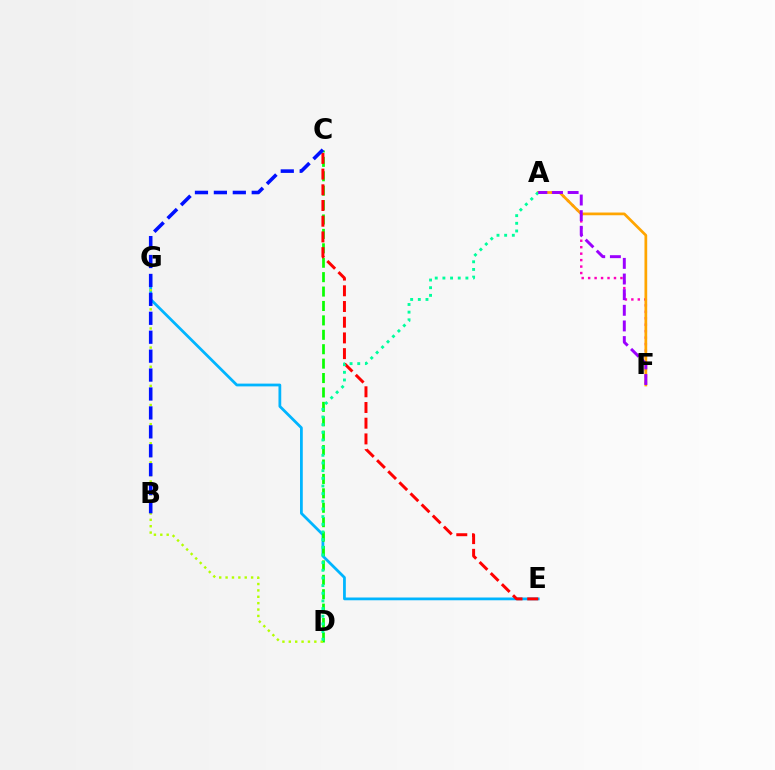{('E', 'G'): [{'color': '#00b5ff', 'line_style': 'solid', 'thickness': 1.99}], ('A', 'F'): [{'color': '#ff00bd', 'line_style': 'dotted', 'thickness': 1.75}, {'color': '#ffa500', 'line_style': 'solid', 'thickness': 1.96}, {'color': '#9b00ff', 'line_style': 'dashed', 'thickness': 2.12}], ('C', 'D'): [{'color': '#08ff00', 'line_style': 'dashed', 'thickness': 1.96}], ('D', 'G'): [{'color': '#b3ff00', 'line_style': 'dotted', 'thickness': 1.73}], ('C', 'E'): [{'color': '#ff0000', 'line_style': 'dashed', 'thickness': 2.13}], ('A', 'D'): [{'color': '#00ff9d', 'line_style': 'dotted', 'thickness': 2.08}], ('B', 'C'): [{'color': '#0010ff', 'line_style': 'dashed', 'thickness': 2.57}]}